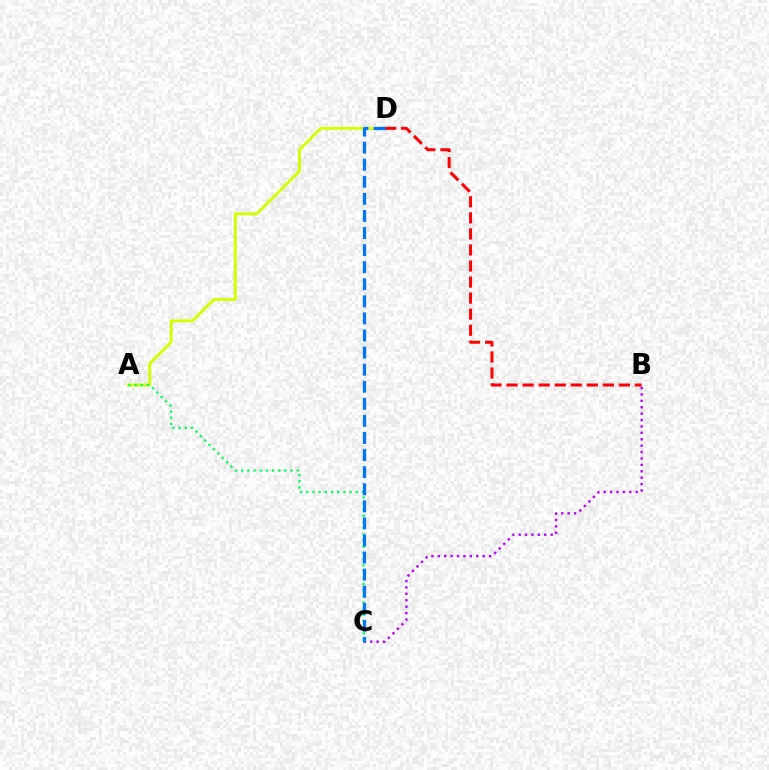{('A', 'D'): [{'color': '#d1ff00', 'line_style': 'solid', 'thickness': 2.09}], ('B', 'C'): [{'color': '#b900ff', 'line_style': 'dotted', 'thickness': 1.74}], ('B', 'D'): [{'color': '#ff0000', 'line_style': 'dashed', 'thickness': 2.18}], ('A', 'C'): [{'color': '#00ff5c', 'line_style': 'dotted', 'thickness': 1.68}], ('C', 'D'): [{'color': '#0074ff', 'line_style': 'dashed', 'thickness': 2.32}]}